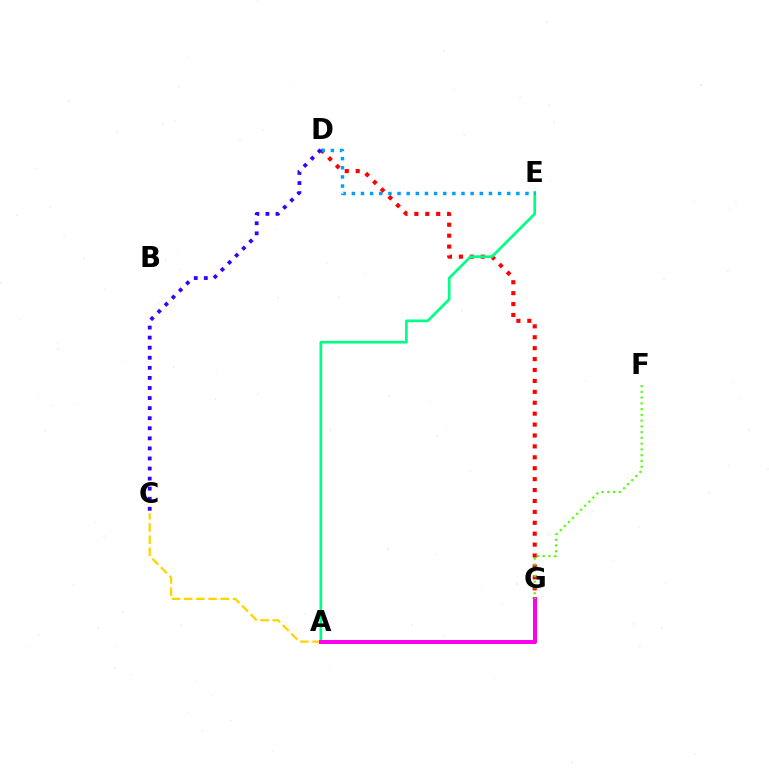{('D', 'G'): [{'color': '#ff0000', 'line_style': 'dotted', 'thickness': 2.97}], ('A', 'E'): [{'color': '#00ff86', 'line_style': 'solid', 'thickness': 1.94}], ('A', 'C'): [{'color': '#ffd500', 'line_style': 'dashed', 'thickness': 1.65}], ('A', 'G'): [{'color': '#ff00ed', 'line_style': 'solid', 'thickness': 2.89}], ('F', 'G'): [{'color': '#4fff00', 'line_style': 'dotted', 'thickness': 1.57}], ('D', 'E'): [{'color': '#009eff', 'line_style': 'dotted', 'thickness': 2.48}], ('C', 'D'): [{'color': '#3700ff', 'line_style': 'dotted', 'thickness': 2.74}]}